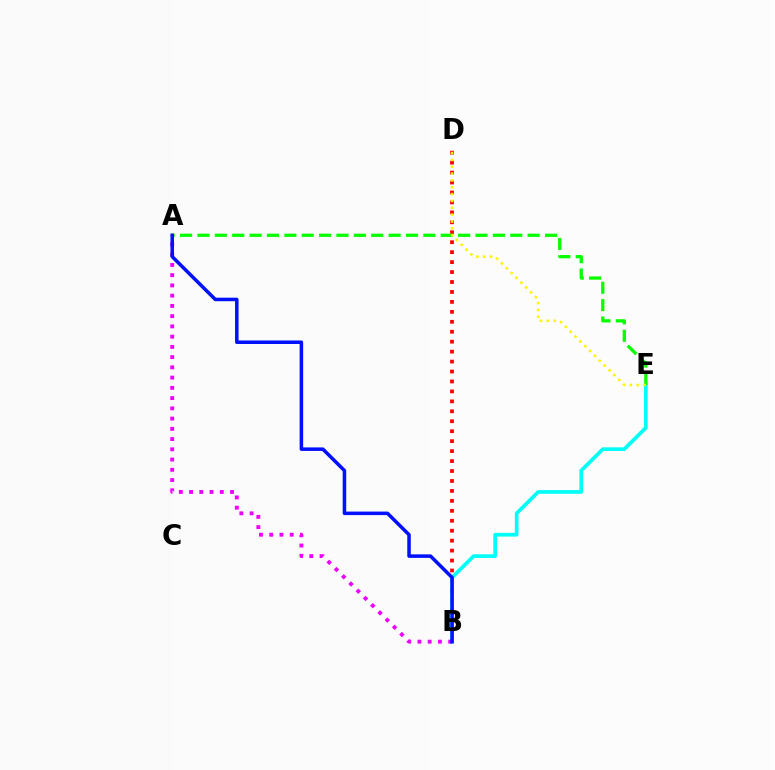{('B', 'D'): [{'color': '#ff0000', 'line_style': 'dotted', 'thickness': 2.7}], ('B', 'E'): [{'color': '#00fff6', 'line_style': 'solid', 'thickness': 2.66}], ('A', 'E'): [{'color': '#08ff00', 'line_style': 'dashed', 'thickness': 2.36}], ('D', 'E'): [{'color': '#fcf500', 'line_style': 'dotted', 'thickness': 1.86}], ('A', 'B'): [{'color': '#ee00ff', 'line_style': 'dotted', 'thickness': 2.78}, {'color': '#0010ff', 'line_style': 'solid', 'thickness': 2.53}]}